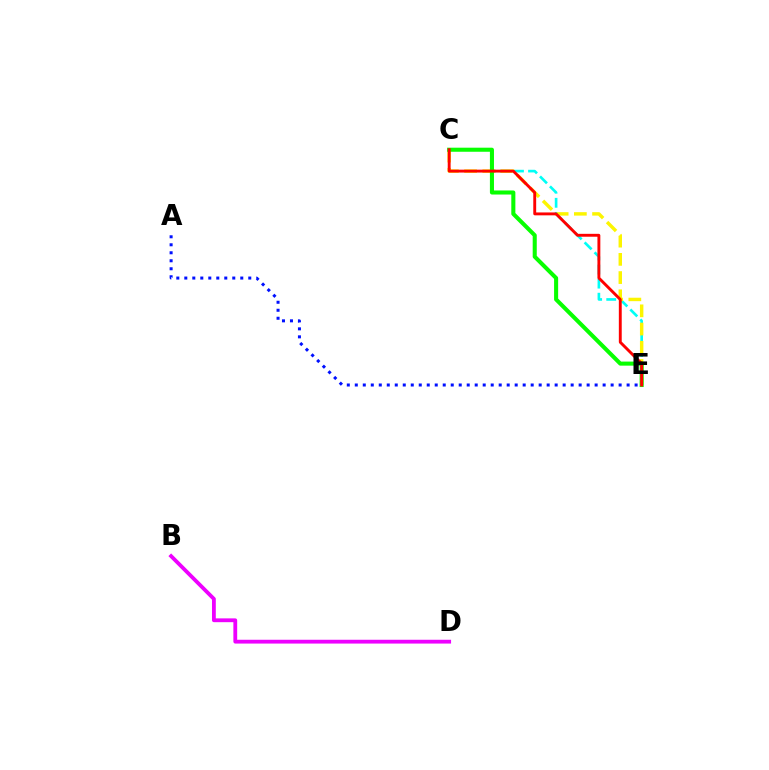{('C', 'E'): [{'color': '#00fff6', 'line_style': 'dashed', 'thickness': 1.91}, {'color': '#fcf500', 'line_style': 'dashed', 'thickness': 2.47}, {'color': '#08ff00', 'line_style': 'solid', 'thickness': 2.93}, {'color': '#ff0000', 'line_style': 'solid', 'thickness': 2.08}], ('A', 'E'): [{'color': '#0010ff', 'line_style': 'dotted', 'thickness': 2.17}], ('B', 'D'): [{'color': '#ee00ff', 'line_style': 'solid', 'thickness': 2.74}]}